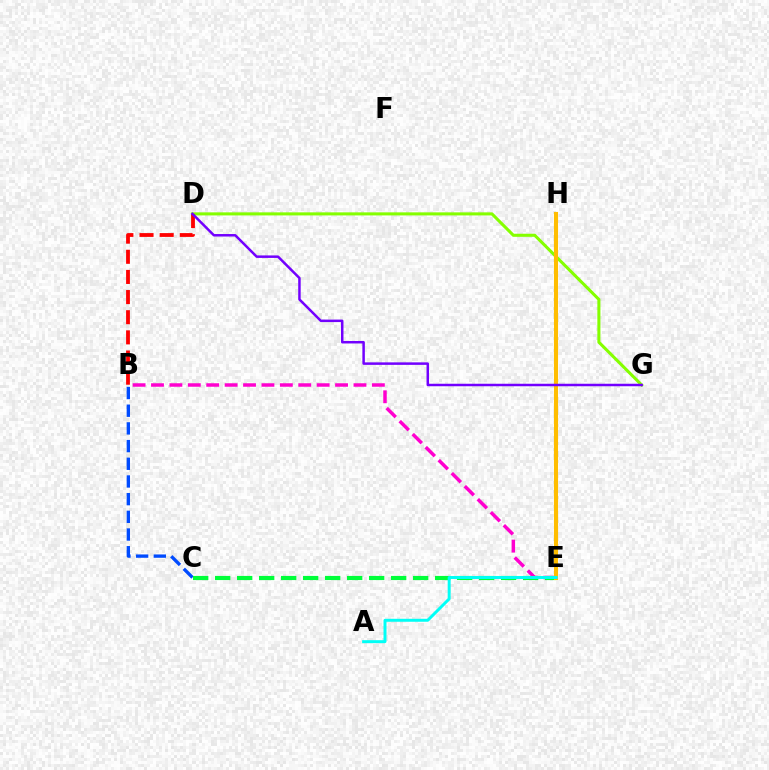{('B', 'C'): [{'color': '#004bff', 'line_style': 'dashed', 'thickness': 2.4}], ('B', 'E'): [{'color': '#ff00cf', 'line_style': 'dashed', 'thickness': 2.5}], ('D', 'G'): [{'color': '#84ff00', 'line_style': 'solid', 'thickness': 2.21}, {'color': '#7200ff', 'line_style': 'solid', 'thickness': 1.8}], ('C', 'E'): [{'color': '#00ff39', 'line_style': 'dashed', 'thickness': 2.99}], ('B', 'D'): [{'color': '#ff0000', 'line_style': 'dashed', 'thickness': 2.74}], ('E', 'H'): [{'color': '#ffbd00', 'line_style': 'solid', 'thickness': 2.94}], ('A', 'E'): [{'color': '#00fff6', 'line_style': 'solid', 'thickness': 2.13}]}